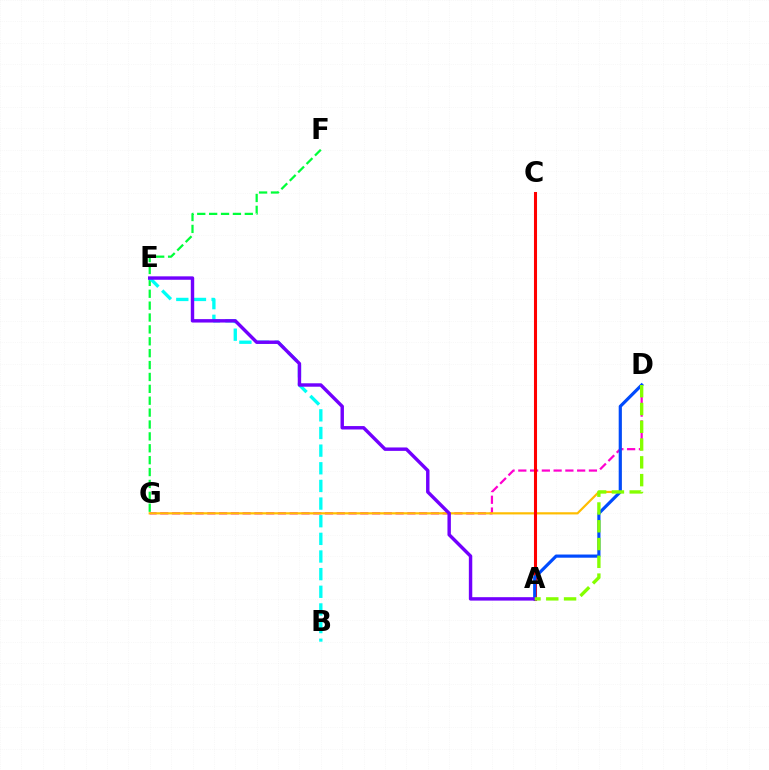{('F', 'G'): [{'color': '#00ff39', 'line_style': 'dashed', 'thickness': 1.61}], ('D', 'G'): [{'color': '#ff00cf', 'line_style': 'dashed', 'thickness': 1.6}, {'color': '#ffbd00', 'line_style': 'solid', 'thickness': 1.58}], ('B', 'E'): [{'color': '#00fff6', 'line_style': 'dashed', 'thickness': 2.4}], ('A', 'C'): [{'color': '#ff0000', 'line_style': 'solid', 'thickness': 2.2}], ('A', 'D'): [{'color': '#004bff', 'line_style': 'solid', 'thickness': 2.28}, {'color': '#84ff00', 'line_style': 'dashed', 'thickness': 2.42}], ('A', 'E'): [{'color': '#7200ff', 'line_style': 'solid', 'thickness': 2.46}]}